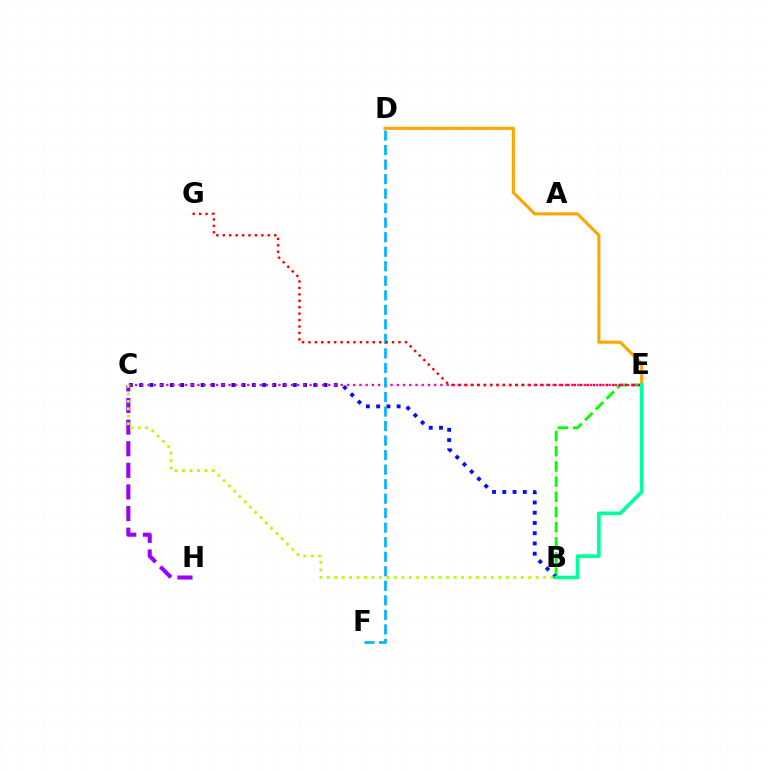{('B', 'E'): [{'color': '#08ff00', 'line_style': 'dashed', 'thickness': 2.06}, {'color': '#00ff9d', 'line_style': 'solid', 'thickness': 2.63}], ('C', 'H'): [{'color': '#9b00ff', 'line_style': 'dashed', 'thickness': 2.94}], ('B', 'C'): [{'color': '#0010ff', 'line_style': 'dotted', 'thickness': 2.78}, {'color': '#b3ff00', 'line_style': 'dotted', 'thickness': 2.03}], ('C', 'E'): [{'color': '#ff00bd', 'line_style': 'dotted', 'thickness': 1.69}], ('D', 'F'): [{'color': '#00b5ff', 'line_style': 'dashed', 'thickness': 1.97}], ('E', 'G'): [{'color': '#ff0000', 'line_style': 'dotted', 'thickness': 1.75}], ('D', 'E'): [{'color': '#ffa500', 'line_style': 'solid', 'thickness': 2.22}]}